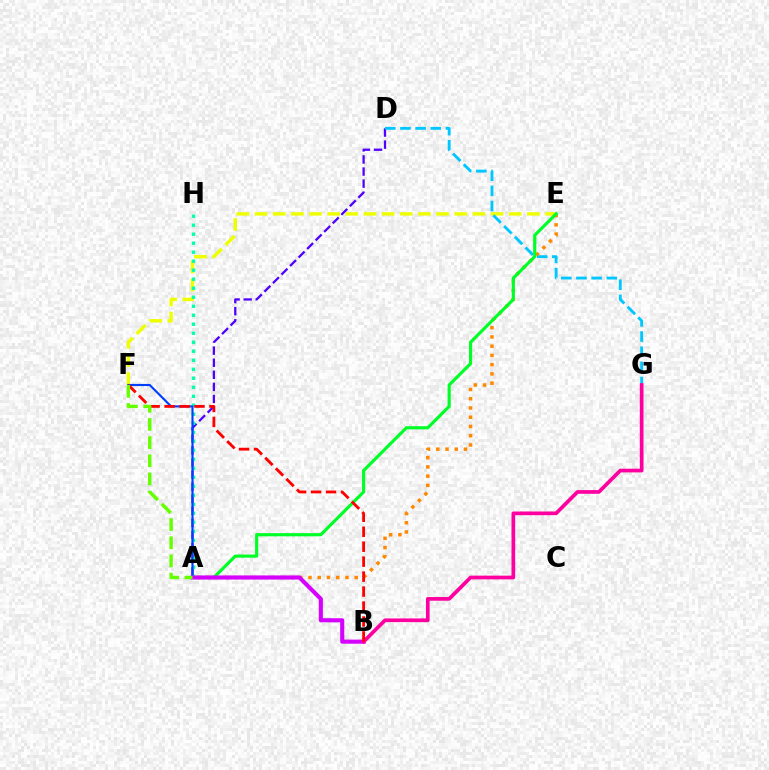{('E', 'F'): [{'color': '#eeff00', 'line_style': 'dashed', 'thickness': 2.47}], ('A', 'D'): [{'color': '#4f00ff', 'line_style': 'dashed', 'thickness': 1.64}], ('D', 'G'): [{'color': '#00c7ff', 'line_style': 'dashed', 'thickness': 2.06}], ('A', 'H'): [{'color': '#00ffaf', 'line_style': 'dotted', 'thickness': 2.45}], ('A', 'E'): [{'color': '#ff8800', 'line_style': 'dotted', 'thickness': 2.51}, {'color': '#00ff27', 'line_style': 'solid', 'thickness': 2.27}], ('A', 'F'): [{'color': '#003fff', 'line_style': 'solid', 'thickness': 1.53}, {'color': '#66ff00', 'line_style': 'dashed', 'thickness': 2.47}], ('A', 'B'): [{'color': '#d600ff', 'line_style': 'solid', 'thickness': 2.95}], ('B', 'G'): [{'color': '#ff00a0', 'line_style': 'solid', 'thickness': 2.66}], ('B', 'F'): [{'color': '#ff0000', 'line_style': 'dashed', 'thickness': 2.03}]}